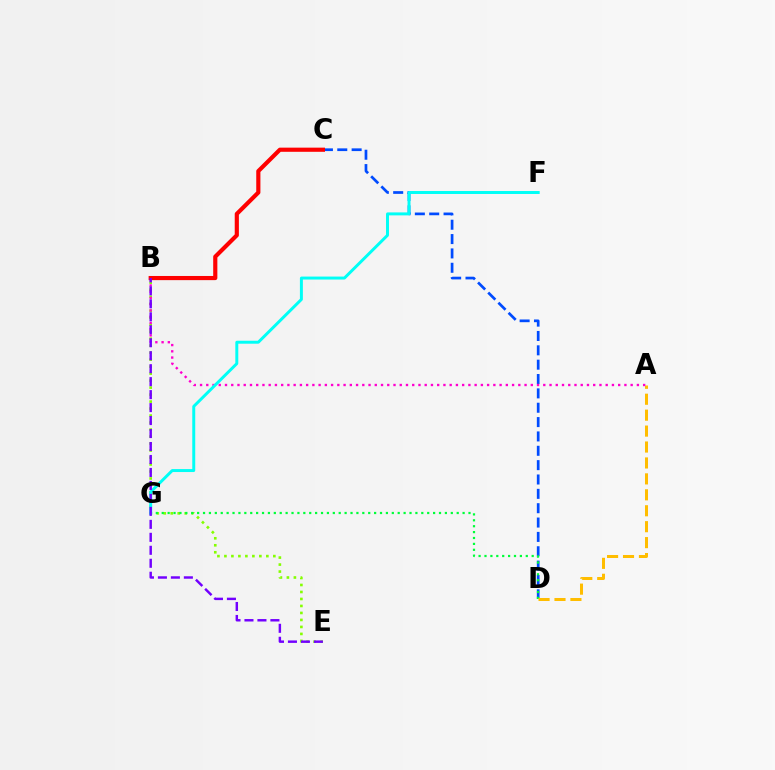{('C', 'D'): [{'color': '#004bff', 'line_style': 'dashed', 'thickness': 1.95}], ('B', 'E'): [{'color': '#84ff00', 'line_style': 'dotted', 'thickness': 1.9}, {'color': '#7200ff', 'line_style': 'dashed', 'thickness': 1.76}], ('D', 'G'): [{'color': '#00ff39', 'line_style': 'dotted', 'thickness': 1.6}], ('A', 'D'): [{'color': '#ffbd00', 'line_style': 'dashed', 'thickness': 2.16}], ('A', 'B'): [{'color': '#ff00cf', 'line_style': 'dotted', 'thickness': 1.7}], ('F', 'G'): [{'color': '#00fff6', 'line_style': 'solid', 'thickness': 2.13}], ('B', 'C'): [{'color': '#ff0000', 'line_style': 'solid', 'thickness': 2.99}]}